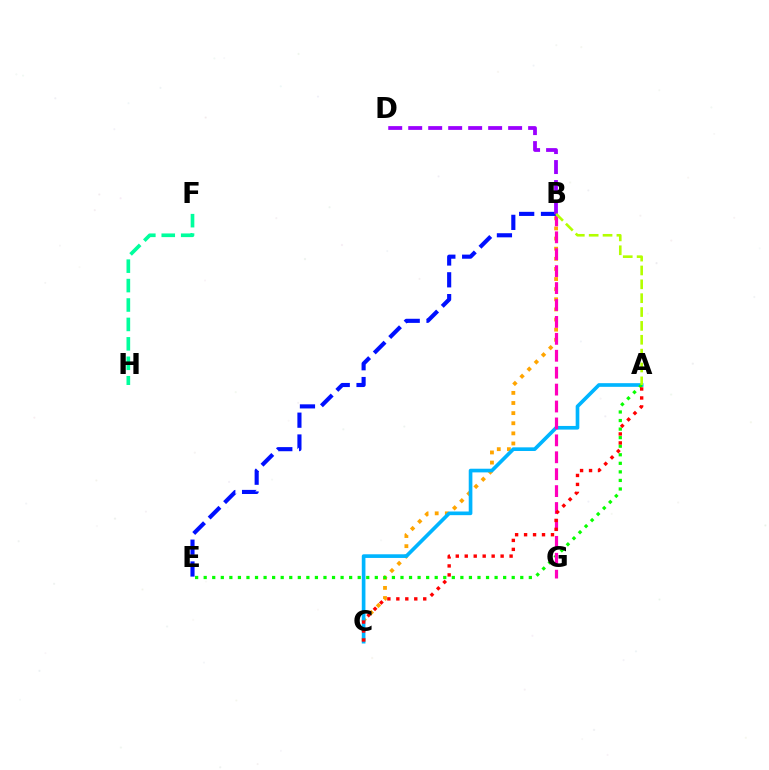{('B', 'C'): [{'color': '#ffa500', 'line_style': 'dotted', 'thickness': 2.75}], ('A', 'C'): [{'color': '#00b5ff', 'line_style': 'solid', 'thickness': 2.63}, {'color': '#ff0000', 'line_style': 'dotted', 'thickness': 2.44}], ('A', 'E'): [{'color': '#08ff00', 'line_style': 'dotted', 'thickness': 2.32}], ('B', 'G'): [{'color': '#ff00bd', 'line_style': 'dashed', 'thickness': 2.3}], ('B', 'E'): [{'color': '#0010ff', 'line_style': 'dashed', 'thickness': 2.96}], ('B', 'D'): [{'color': '#9b00ff', 'line_style': 'dashed', 'thickness': 2.71}], ('A', 'B'): [{'color': '#b3ff00', 'line_style': 'dashed', 'thickness': 1.88}], ('F', 'H'): [{'color': '#00ff9d', 'line_style': 'dashed', 'thickness': 2.64}]}